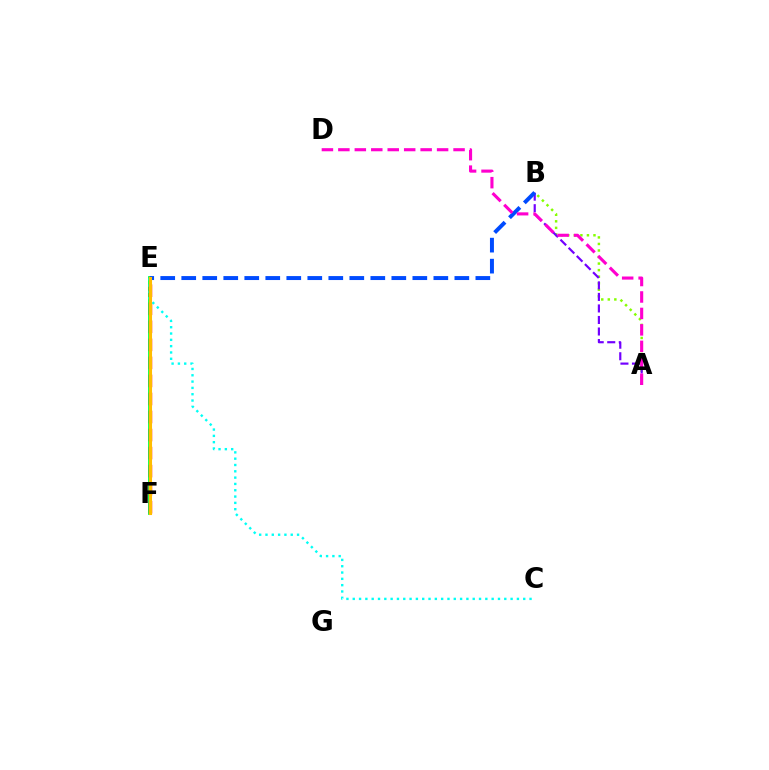{('E', 'F'): [{'color': '#00ff39', 'line_style': 'solid', 'thickness': 2.73}, {'color': '#ff0000', 'line_style': 'dashed', 'thickness': 2.45}, {'color': '#ffbd00', 'line_style': 'solid', 'thickness': 2.22}], ('A', 'B'): [{'color': '#84ff00', 'line_style': 'dotted', 'thickness': 1.78}, {'color': '#7200ff', 'line_style': 'dashed', 'thickness': 1.57}], ('B', 'E'): [{'color': '#004bff', 'line_style': 'dashed', 'thickness': 2.85}], ('C', 'E'): [{'color': '#00fff6', 'line_style': 'dotted', 'thickness': 1.72}], ('A', 'D'): [{'color': '#ff00cf', 'line_style': 'dashed', 'thickness': 2.24}]}